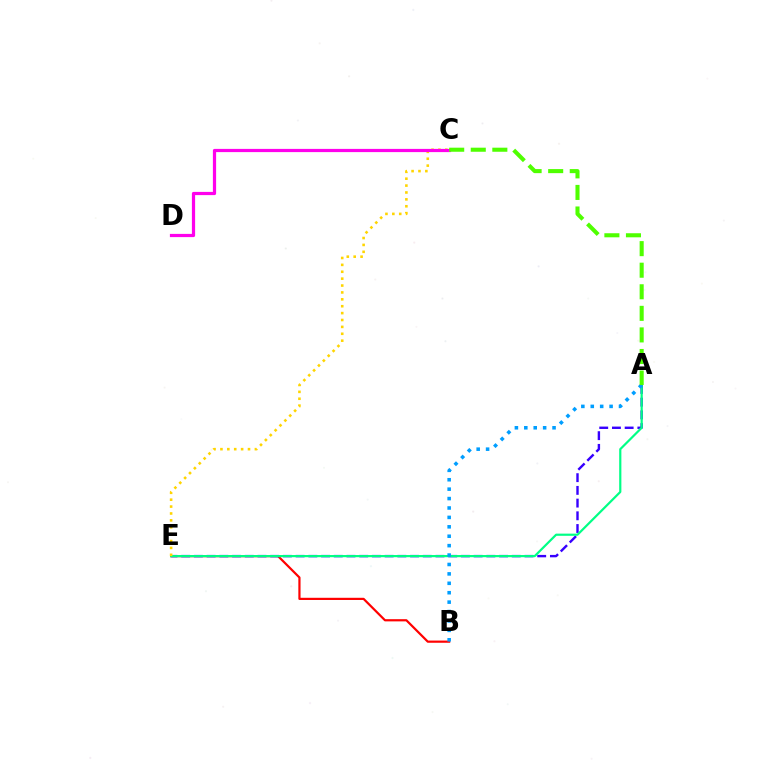{('B', 'E'): [{'color': '#ff0000', 'line_style': 'solid', 'thickness': 1.58}], ('A', 'E'): [{'color': '#3700ff', 'line_style': 'dashed', 'thickness': 1.73}, {'color': '#00ff86', 'line_style': 'solid', 'thickness': 1.58}], ('C', 'E'): [{'color': '#ffd500', 'line_style': 'dotted', 'thickness': 1.87}], ('A', 'B'): [{'color': '#009eff', 'line_style': 'dotted', 'thickness': 2.56}], ('C', 'D'): [{'color': '#ff00ed', 'line_style': 'solid', 'thickness': 2.32}], ('A', 'C'): [{'color': '#4fff00', 'line_style': 'dashed', 'thickness': 2.93}]}